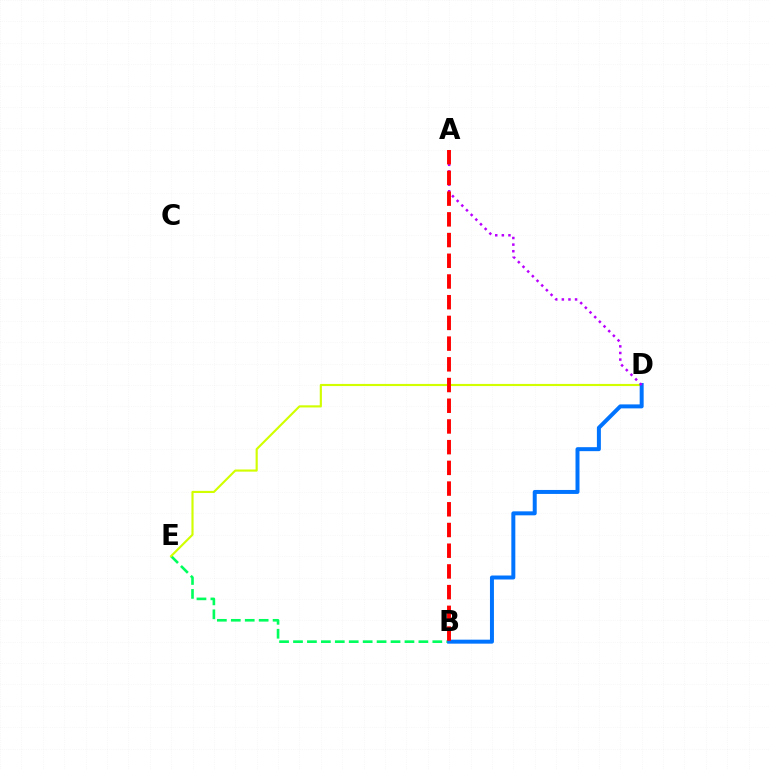{('B', 'E'): [{'color': '#00ff5c', 'line_style': 'dashed', 'thickness': 1.89}], ('D', 'E'): [{'color': '#d1ff00', 'line_style': 'solid', 'thickness': 1.55}], ('B', 'D'): [{'color': '#0074ff', 'line_style': 'solid', 'thickness': 2.86}], ('A', 'D'): [{'color': '#b900ff', 'line_style': 'dotted', 'thickness': 1.8}], ('A', 'B'): [{'color': '#ff0000', 'line_style': 'dashed', 'thickness': 2.81}]}